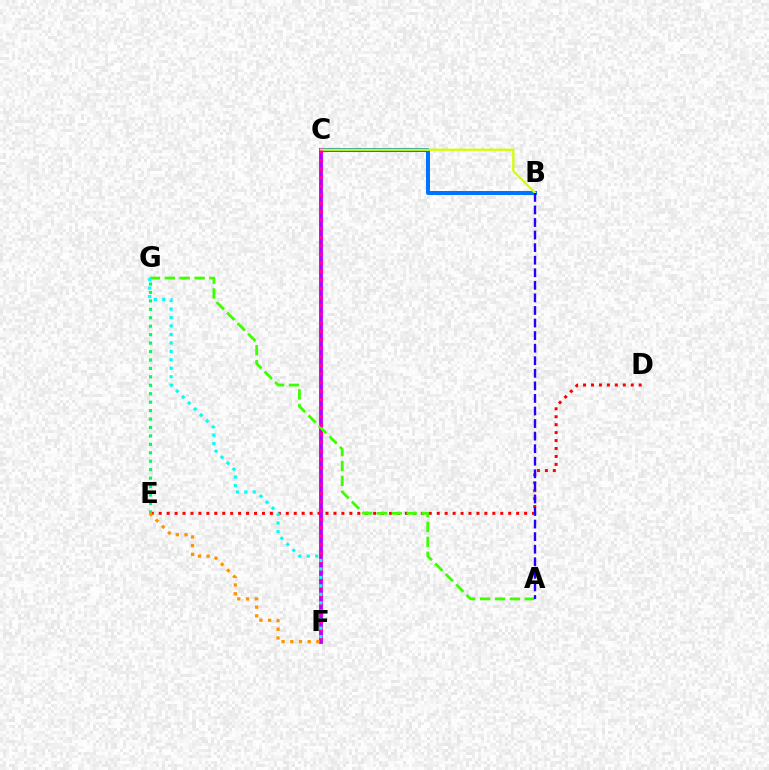{('B', 'C'): [{'color': '#0074ff', 'line_style': 'solid', 'thickness': 2.89}, {'color': '#d1ff00', 'line_style': 'solid', 'thickness': 1.62}], ('D', 'E'): [{'color': '#ff0000', 'line_style': 'dotted', 'thickness': 2.16}], ('C', 'F'): [{'color': '#b900ff', 'line_style': 'solid', 'thickness': 2.75}, {'color': '#ff00ac', 'line_style': 'dotted', 'thickness': 2.32}], ('E', 'G'): [{'color': '#00ff5c', 'line_style': 'dotted', 'thickness': 2.29}], ('A', 'G'): [{'color': '#3dff00', 'line_style': 'dashed', 'thickness': 2.02}], ('E', 'F'): [{'color': '#ff9400', 'line_style': 'dotted', 'thickness': 2.36}], ('A', 'B'): [{'color': '#2500ff', 'line_style': 'dashed', 'thickness': 1.71}], ('F', 'G'): [{'color': '#00fff6', 'line_style': 'dotted', 'thickness': 2.3}]}